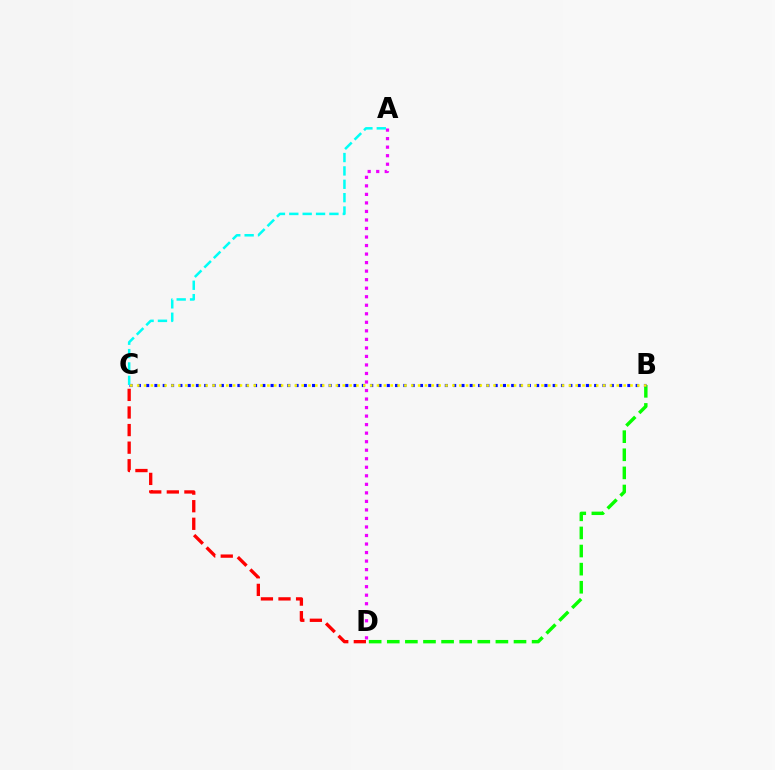{('B', 'D'): [{'color': '#08ff00', 'line_style': 'dashed', 'thickness': 2.46}], ('B', 'C'): [{'color': '#0010ff', 'line_style': 'dotted', 'thickness': 2.25}, {'color': '#fcf500', 'line_style': 'dotted', 'thickness': 1.86}], ('A', 'D'): [{'color': '#ee00ff', 'line_style': 'dotted', 'thickness': 2.32}], ('A', 'C'): [{'color': '#00fff6', 'line_style': 'dashed', 'thickness': 1.82}], ('C', 'D'): [{'color': '#ff0000', 'line_style': 'dashed', 'thickness': 2.39}]}